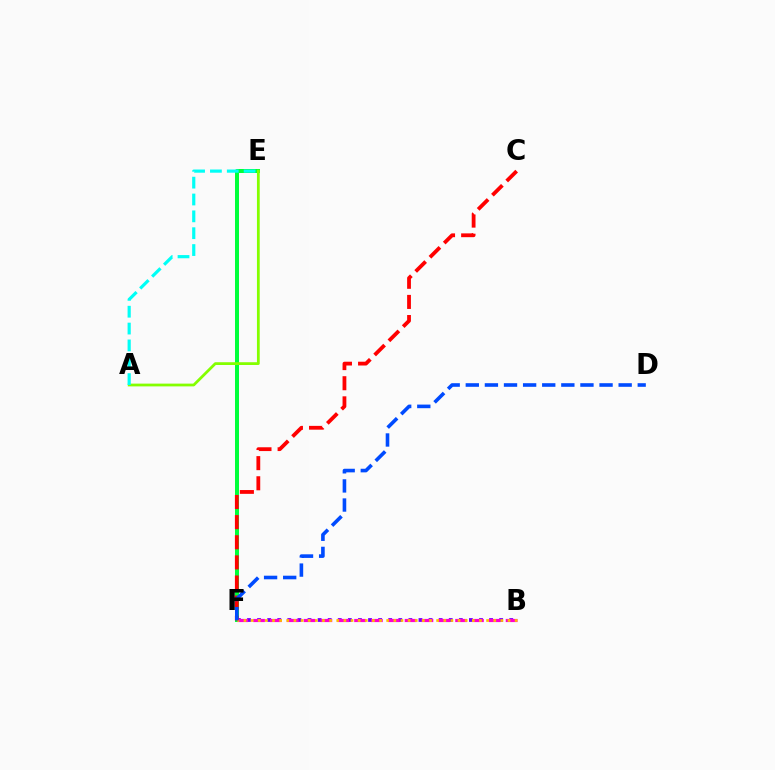{('B', 'F'): [{'color': '#7200ff', 'line_style': 'dotted', 'thickness': 2.74}, {'color': '#ff00cf', 'line_style': 'dashed', 'thickness': 2.29}, {'color': '#ffbd00', 'line_style': 'dotted', 'thickness': 1.94}], ('E', 'F'): [{'color': '#00ff39', 'line_style': 'solid', 'thickness': 2.88}], ('A', 'E'): [{'color': '#84ff00', 'line_style': 'solid', 'thickness': 1.99}, {'color': '#00fff6', 'line_style': 'dashed', 'thickness': 2.29}], ('C', 'F'): [{'color': '#ff0000', 'line_style': 'dashed', 'thickness': 2.73}], ('D', 'F'): [{'color': '#004bff', 'line_style': 'dashed', 'thickness': 2.6}]}